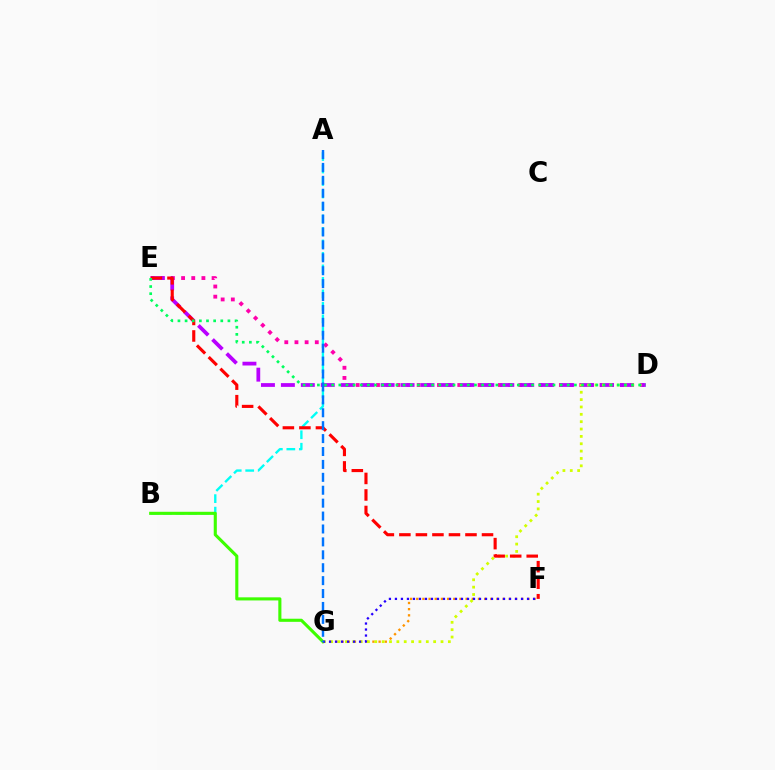{('D', 'E'): [{'color': '#ff00ac', 'line_style': 'dotted', 'thickness': 2.76}, {'color': '#b900ff', 'line_style': 'dashed', 'thickness': 2.71}, {'color': '#00ff5c', 'line_style': 'dotted', 'thickness': 1.94}], ('F', 'G'): [{'color': '#ff9400', 'line_style': 'dotted', 'thickness': 1.68}, {'color': '#2500ff', 'line_style': 'dotted', 'thickness': 1.63}], ('A', 'B'): [{'color': '#00fff6', 'line_style': 'dashed', 'thickness': 1.7}], ('B', 'G'): [{'color': '#3dff00', 'line_style': 'solid', 'thickness': 2.23}], ('D', 'G'): [{'color': '#d1ff00', 'line_style': 'dotted', 'thickness': 2.0}], ('E', 'F'): [{'color': '#ff0000', 'line_style': 'dashed', 'thickness': 2.25}], ('A', 'G'): [{'color': '#0074ff', 'line_style': 'dashed', 'thickness': 1.75}]}